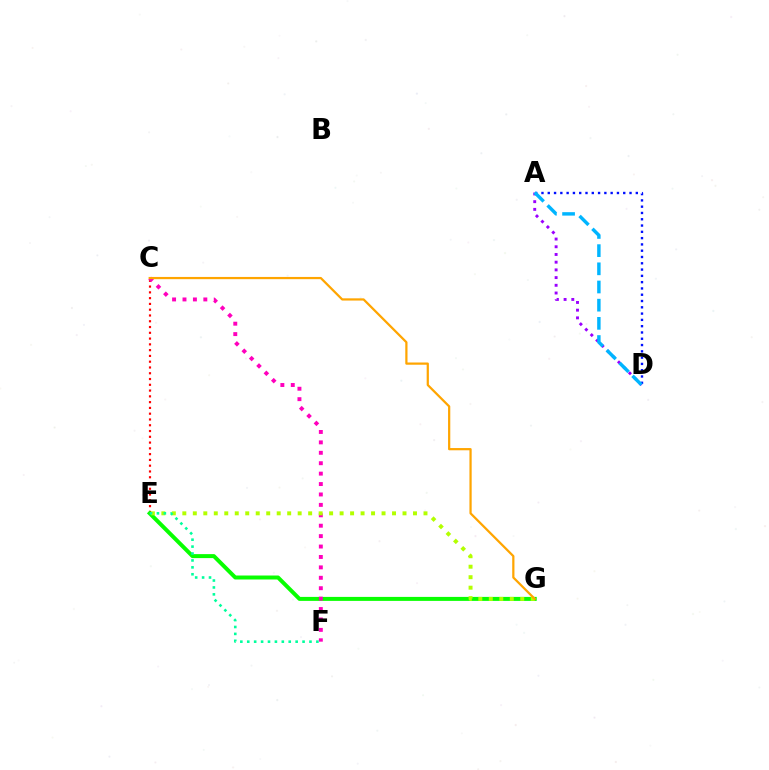{('C', 'E'): [{'color': '#ff0000', 'line_style': 'dotted', 'thickness': 1.57}], ('A', 'D'): [{'color': '#9b00ff', 'line_style': 'dotted', 'thickness': 2.09}, {'color': '#0010ff', 'line_style': 'dotted', 'thickness': 1.71}, {'color': '#00b5ff', 'line_style': 'dashed', 'thickness': 2.47}], ('E', 'G'): [{'color': '#08ff00', 'line_style': 'solid', 'thickness': 2.86}, {'color': '#b3ff00', 'line_style': 'dotted', 'thickness': 2.85}], ('C', 'F'): [{'color': '#ff00bd', 'line_style': 'dotted', 'thickness': 2.83}], ('E', 'F'): [{'color': '#00ff9d', 'line_style': 'dotted', 'thickness': 1.88}], ('C', 'G'): [{'color': '#ffa500', 'line_style': 'solid', 'thickness': 1.61}]}